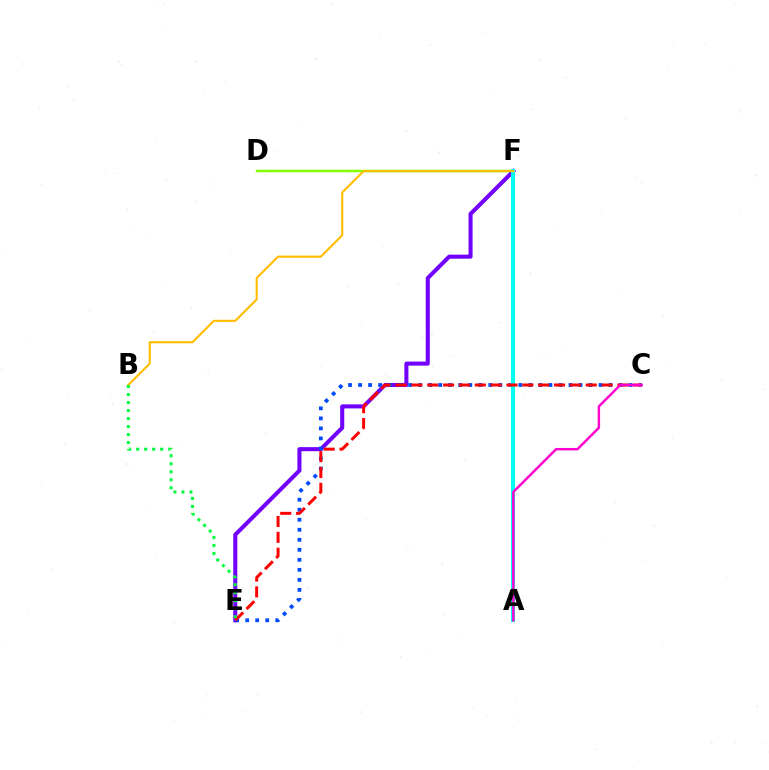{('D', 'F'): [{'color': '#84ff00', 'line_style': 'solid', 'thickness': 1.8}], ('E', 'F'): [{'color': '#7200ff', 'line_style': 'solid', 'thickness': 2.92}], ('C', 'E'): [{'color': '#004bff', 'line_style': 'dotted', 'thickness': 2.72}, {'color': '#ff0000', 'line_style': 'dashed', 'thickness': 2.15}], ('A', 'F'): [{'color': '#00fff6', 'line_style': 'solid', 'thickness': 2.9}], ('B', 'F'): [{'color': '#ffbd00', 'line_style': 'solid', 'thickness': 1.52}], ('A', 'C'): [{'color': '#ff00cf', 'line_style': 'solid', 'thickness': 1.75}], ('B', 'E'): [{'color': '#00ff39', 'line_style': 'dotted', 'thickness': 2.17}]}